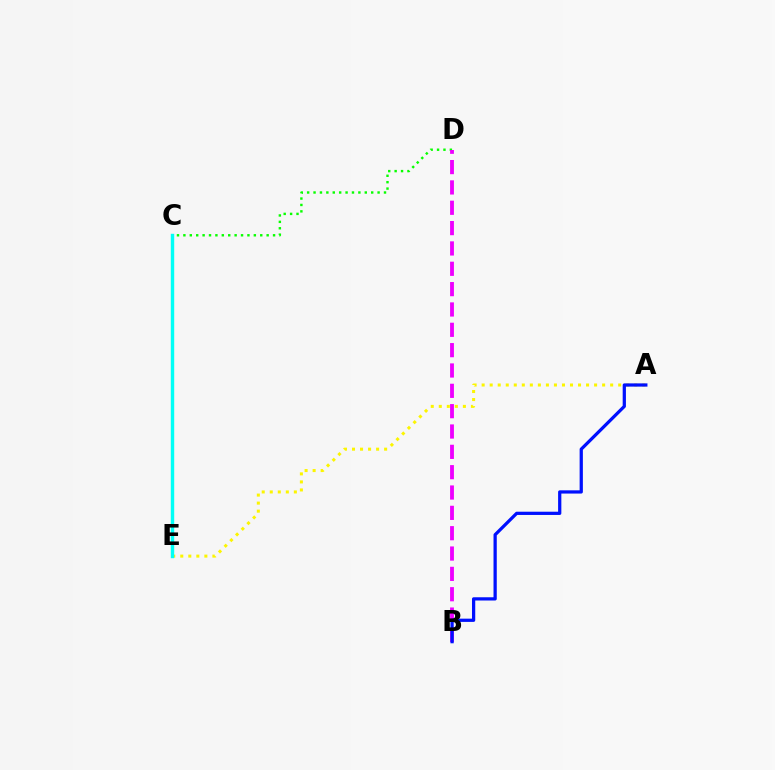{('C', 'D'): [{'color': '#08ff00', 'line_style': 'dotted', 'thickness': 1.74}], ('B', 'D'): [{'color': '#ee00ff', 'line_style': 'dashed', 'thickness': 2.76}], ('C', 'E'): [{'color': '#ff0000', 'line_style': 'dashed', 'thickness': 2.16}, {'color': '#00fff6', 'line_style': 'solid', 'thickness': 2.45}], ('A', 'E'): [{'color': '#fcf500', 'line_style': 'dotted', 'thickness': 2.18}], ('A', 'B'): [{'color': '#0010ff', 'line_style': 'solid', 'thickness': 2.33}]}